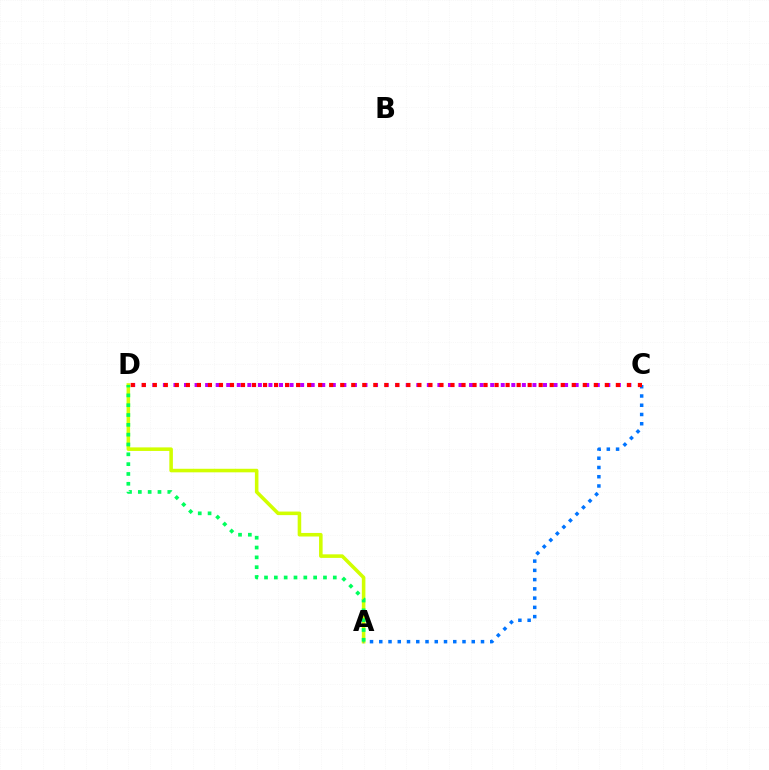{('A', 'D'): [{'color': '#d1ff00', 'line_style': 'solid', 'thickness': 2.56}, {'color': '#00ff5c', 'line_style': 'dotted', 'thickness': 2.67}], ('A', 'C'): [{'color': '#0074ff', 'line_style': 'dotted', 'thickness': 2.51}], ('C', 'D'): [{'color': '#b900ff', 'line_style': 'dotted', 'thickness': 2.87}, {'color': '#ff0000', 'line_style': 'dotted', 'thickness': 3.0}]}